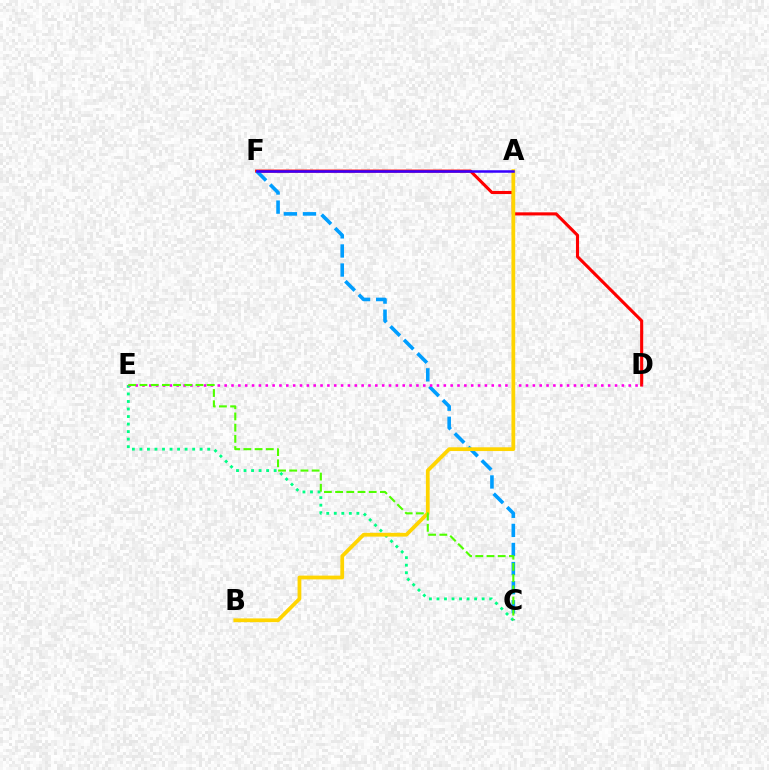{('D', 'F'): [{'color': '#ff0000', 'line_style': 'solid', 'thickness': 2.23}], ('C', 'E'): [{'color': '#00ff86', 'line_style': 'dotted', 'thickness': 2.05}, {'color': '#4fff00', 'line_style': 'dashed', 'thickness': 1.52}], ('C', 'F'): [{'color': '#009eff', 'line_style': 'dashed', 'thickness': 2.59}], ('D', 'E'): [{'color': '#ff00ed', 'line_style': 'dotted', 'thickness': 1.86}], ('A', 'B'): [{'color': '#ffd500', 'line_style': 'solid', 'thickness': 2.71}], ('A', 'F'): [{'color': '#3700ff', 'line_style': 'solid', 'thickness': 1.81}]}